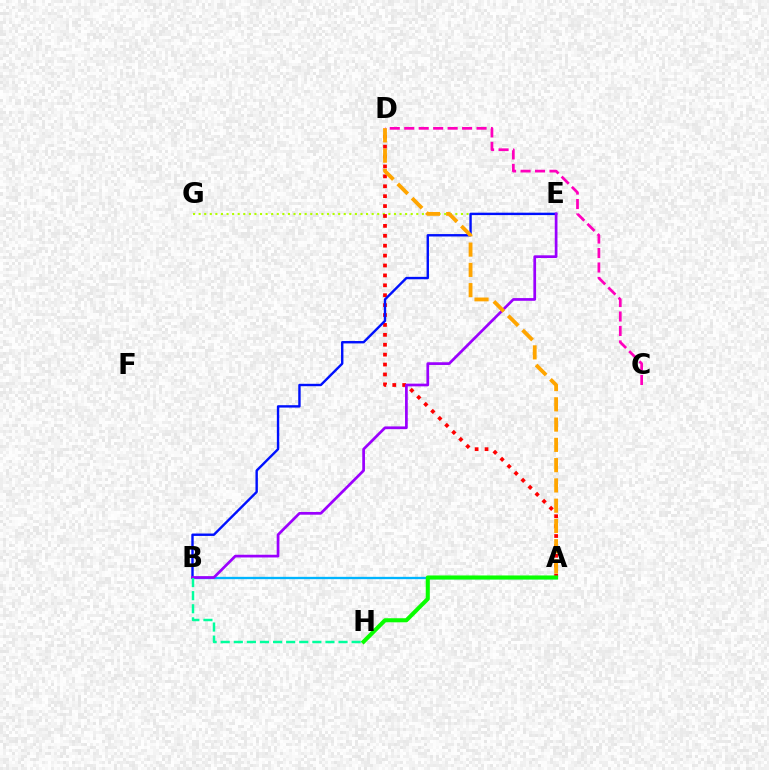{('E', 'G'): [{'color': '#b3ff00', 'line_style': 'dotted', 'thickness': 1.52}], ('A', 'D'): [{'color': '#ff0000', 'line_style': 'dotted', 'thickness': 2.69}, {'color': '#ffa500', 'line_style': 'dashed', 'thickness': 2.75}], ('B', 'E'): [{'color': '#0010ff', 'line_style': 'solid', 'thickness': 1.73}, {'color': '#9b00ff', 'line_style': 'solid', 'thickness': 1.96}], ('C', 'D'): [{'color': '#ff00bd', 'line_style': 'dashed', 'thickness': 1.96}], ('A', 'B'): [{'color': '#00b5ff', 'line_style': 'solid', 'thickness': 1.66}], ('B', 'H'): [{'color': '#00ff9d', 'line_style': 'dashed', 'thickness': 1.78}], ('A', 'H'): [{'color': '#08ff00', 'line_style': 'solid', 'thickness': 2.93}]}